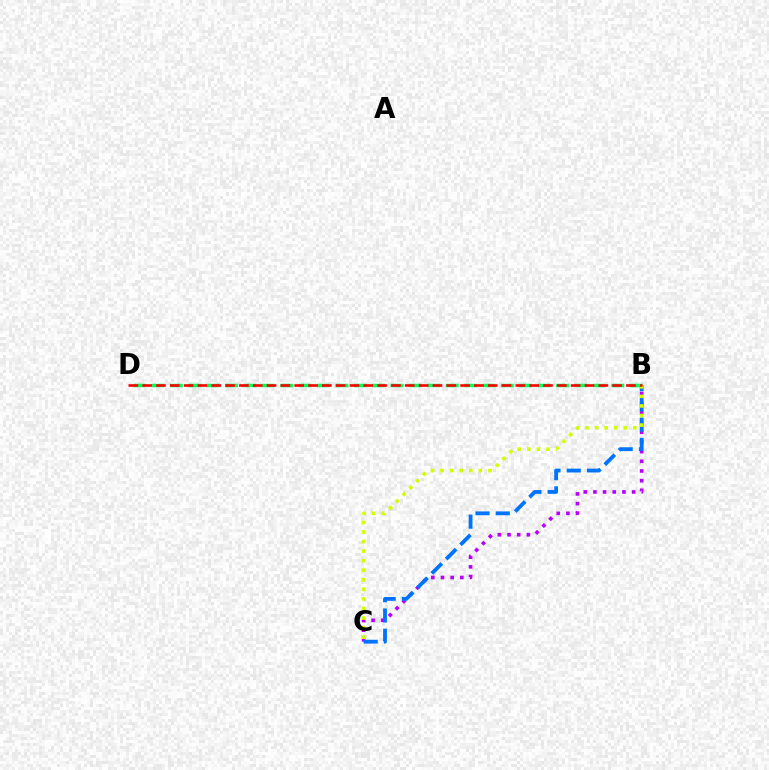{('B', 'C'): [{'color': '#b900ff', 'line_style': 'dotted', 'thickness': 2.63}, {'color': '#0074ff', 'line_style': 'dashed', 'thickness': 2.75}, {'color': '#d1ff00', 'line_style': 'dotted', 'thickness': 2.6}], ('B', 'D'): [{'color': '#00ff5c', 'line_style': 'dashed', 'thickness': 2.5}, {'color': '#ff0000', 'line_style': 'dashed', 'thickness': 1.88}]}